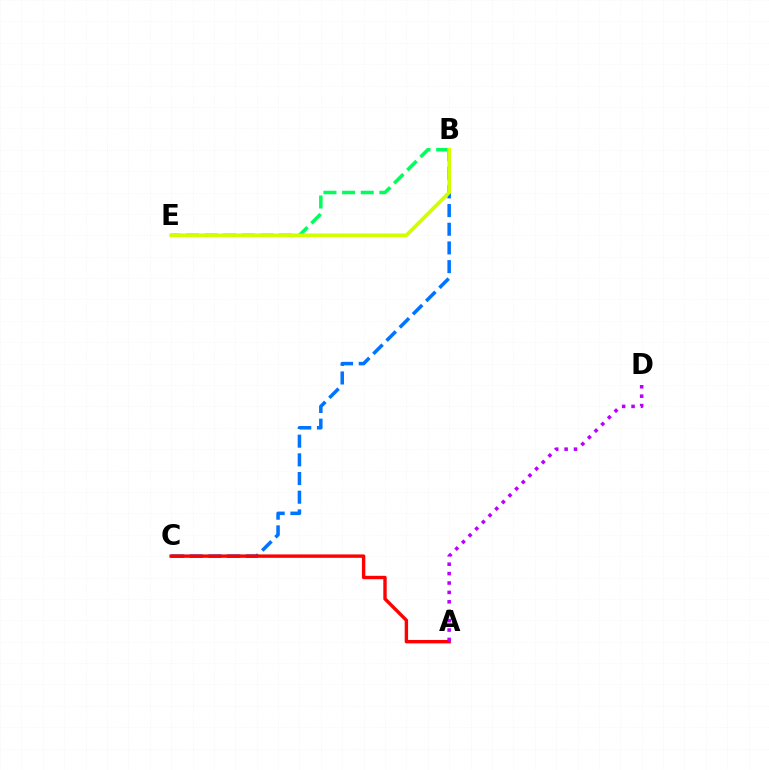{('B', 'C'): [{'color': '#0074ff', 'line_style': 'dashed', 'thickness': 2.54}], ('A', 'C'): [{'color': '#ff0000', 'line_style': 'solid', 'thickness': 2.44}], ('A', 'D'): [{'color': '#b900ff', 'line_style': 'dotted', 'thickness': 2.56}], ('B', 'E'): [{'color': '#00ff5c', 'line_style': 'dashed', 'thickness': 2.53}, {'color': '#d1ff00', 'line_style': 'solid', 'thickness': 2.64}]}